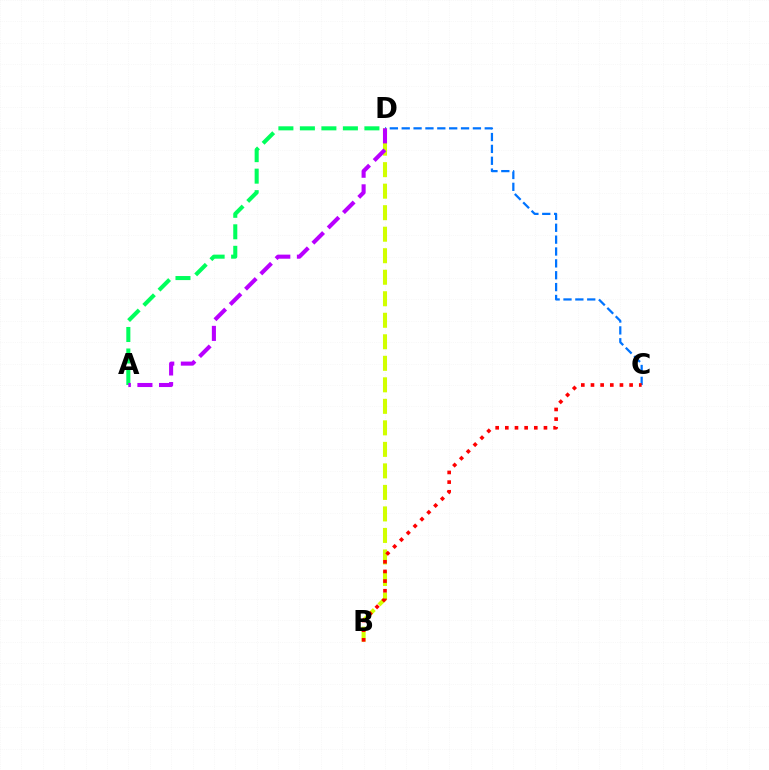{('A', 'D'): [{'color': '#00ff5c', 'line_style': 'dashed', 'thickness': 2.92}, {'color': '#b900ff', 'line_style': 'dashed', 'thickness': 2.94}], ('B', 'D'): [{'color': '#d1ff00', 'line_style': 'dashed', 'thickness': 2.92}], ('C', 'D'): [{'color': '#0074ff', 'line_style': 'dashed', 'thickness': 1.61}], ('B', 'C'): [{'color': '#ff0000', 'line_style': 'dotted', 'thickness': 2.62}]}